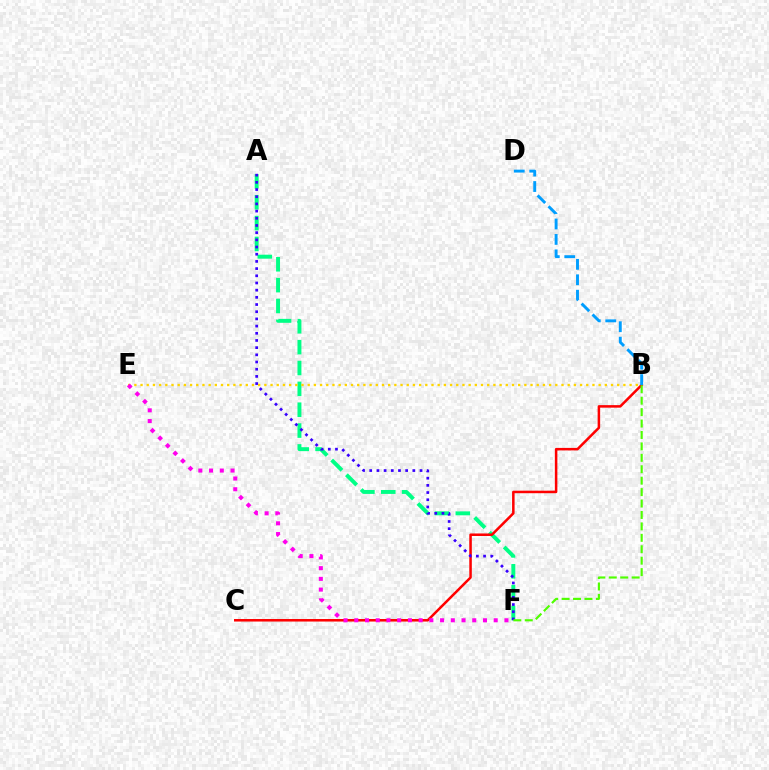{('A', 'F'): [{'color': '#00ff86', 'line_style': 'dashed', 'thickness': 2.83}, {'color': '#3700ff', 'line_style': 'dotted', 'thickness': 1.95}], ('B', 'E'): [{'color': '#ffd500', 'line_style': 'dotted', 'thickness': 1.68}], ('B', 'C'): [{'color': '#ff0000', 'line_style': 'solid', 'thickness': 1.82}], ('E', 'F'): [{'color': '#ff00ed', 'line_style': 'dotted', 'thickness': 2.91}], ('B', 'D'): [{'color': '#009eff', 'line_style': 'dashed', 'thickness': 2.1}], ('B', 'F'): [{'color': '#4fff00', 'line_style': 'dashed', 'thickness': 1.55}]}